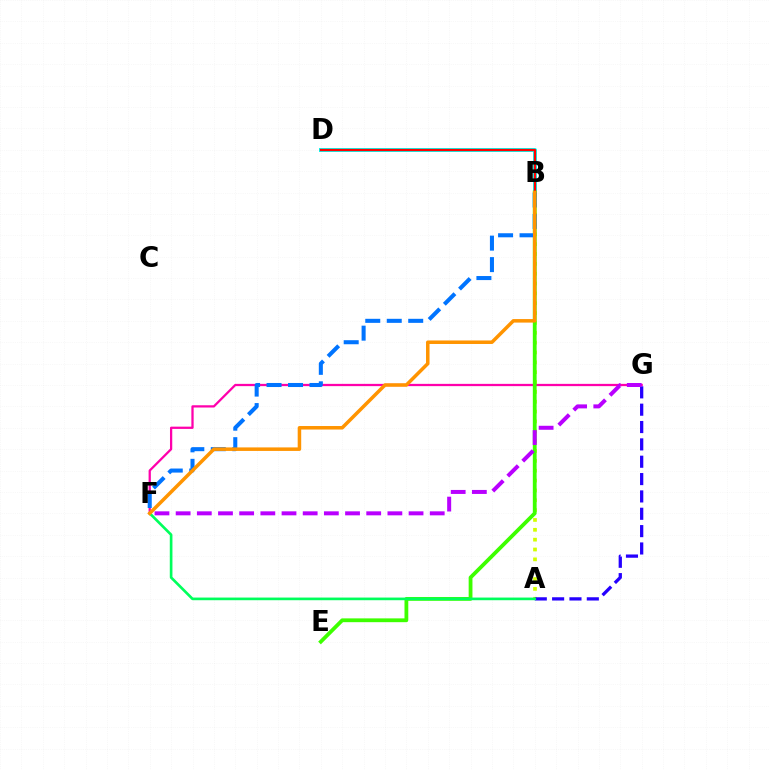{('B', 'D'): [{'color': '#00fff6', 'line_style': 'solid', 'thickness': 2.86}, {'color': '#ff0000', 'line_style': 'solid', 'thickness': 1.67}], ('F', 'G'): [{'color': '#ff00ac', 'line_style': 'solid', 'thickness': 1.63}, {'color': '#b900ff', 'line_style': 'dashed', 'thickness': 2.88}], ('A', 'B'): [{'color': '#d1ff00', 'line_style': 'dotted', 'thickness': 2.68}], ('B', 'E'): [{'color': '#3dff00', 'line_style': 'solid', 'thickness': 2.73}], ('A', 'G'): [{'color': '#2500ff', 'line_style': 'dashed', 'thickness': 2.36}], ('A', 'F'): [{'color': '#00ff5c', 'line_style': 'solid', 'thickness': 1.91}], ('B', 'F'): [{'color': '#0074ff', 'line_style': 'dashed', 'thickness': 2.92}, {'color': '#ff9400', 'line_style': 'solid', 'thickness': 2.53}]}